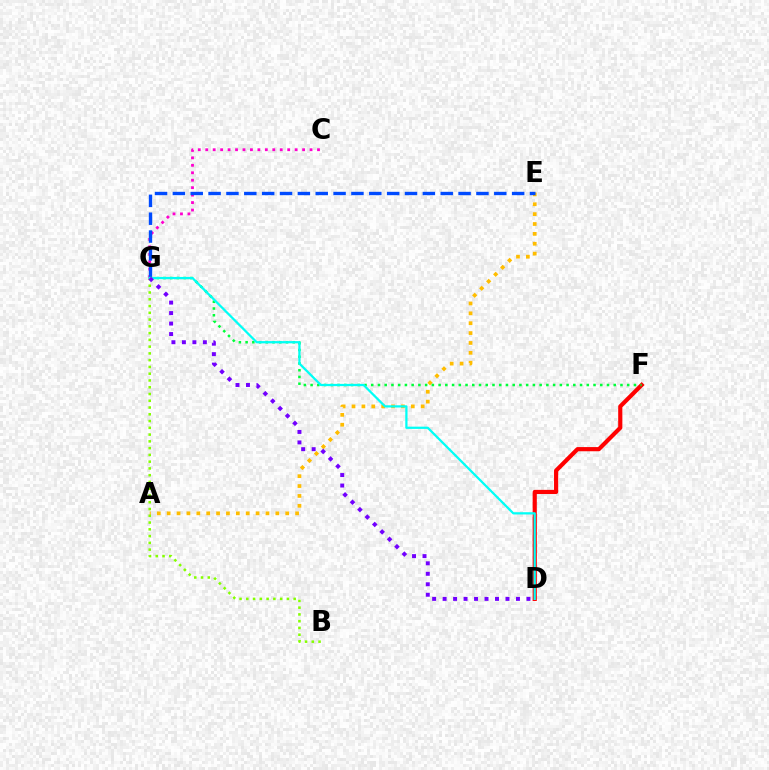{('A', 'E'): [{'color': '#ffbd00', 'line_style': 'dotted', 'thickness': 2.68}], ('D', 'F'): [{'color': '#ff0000', 'line_style': 'solid', 'thickness': 3.0}], ('C', 'G'): [{'color': '#ff00cf', 'line_style': 'dotted', 'thickness': 2.02}], ('E', 'G'): [{'color': '#004bff', 'line_style': 'dashed', 'thickness': 2.43}], ('F', 'G'): [{'color': '#00ff39', 'line_style': 'dotted', 'thickness': 1.83}], ('B', 'G'): [{'color': '#84ff00', 'line_style': 'dotted', 'thickness': 1.84}], ('D', 'G'): [{'color': '#00fff6', 'line_style': 'solid', 'thickness': 1.62}, {'color': '#7200ff', 'line_style': 'dotted', 'thickness': 2.85}]}